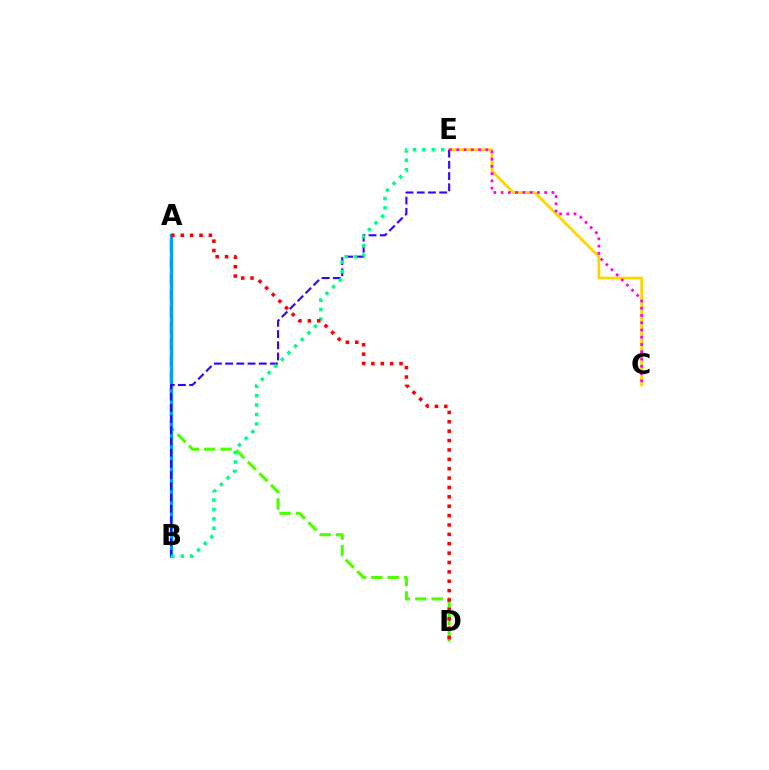{('C', 'E'): [{'color': '#ffd500', 'line_style': 'solid', 'thickness': 2.03}, {'color': '#ff00ed', 'line_style': 'dotted', 'thickness': 1.97}], ('A', 'D'): [{'color': '#4fff00', 'line_style': 'dashed', 'thickness': 2.22}, {'color': '#ff0000', 'line_style': 'dotted', 'thickness': 2.55}], ('A', 'B'): [{'color': '#009eff', 'line_style': 'solid', 'thickness': 2.34}], ('B', 'E'): [{'color': '#3700ff', 'line_style': 'dashed', 'thickness': 1.52}, {'color': '#00ff86', 'line_style': 'dotted', 'thickness': 2.55}]}